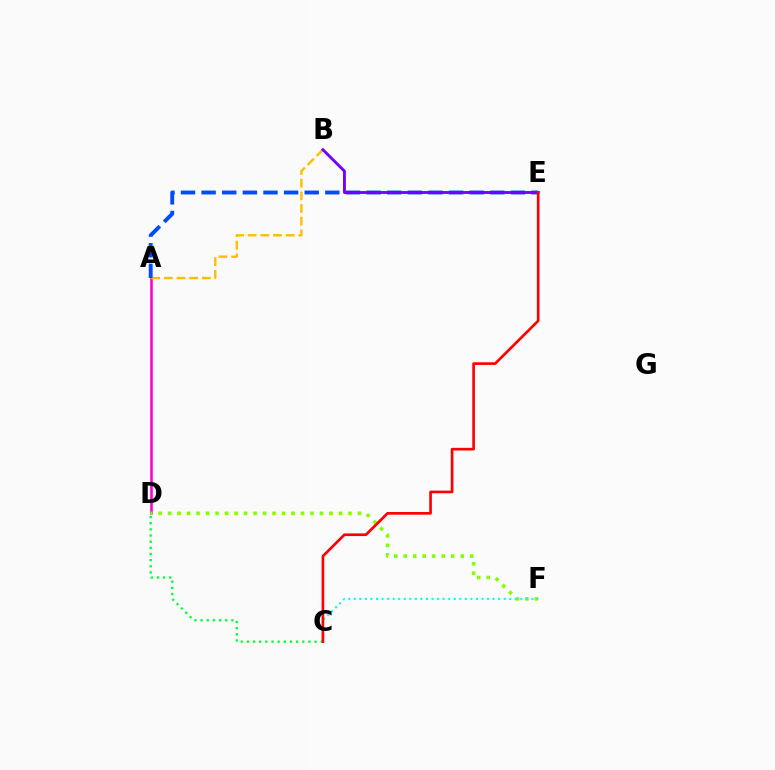{('A', 'D'): [{'color': '#ff00cf', 'line_style': 'solid', 'thickness': 1.85}], ('C', 'D'): [{'color': '#00ff39', 'line_style': 'dotted', 'thickness': 1.67}], ('D', 'F'): [{'color': '#84ff00', 'line_style': 'dotted', 'thickness': 2.58}], ('C', 'F'): [{'color': '#00fff6', 'line_style': 'dotted', 'thickness': 1.51}], ('A', 'B'): [{'color': '#ffbd00', 'line_style': 'dashed', 'thickness': 1.72}], ('A', 'E'): [{'color': '#004bff', 'line_style': 'dashed', 'thickness': 2.8}], ('B', 'E'): [{'color': '#7200ff', 'line_style': 'solid', 'thickness': 2.06}], ('C', 'E'): [{'color': '#ff0000', 'line_style': 'solid', 'thickness': 1.92}]}